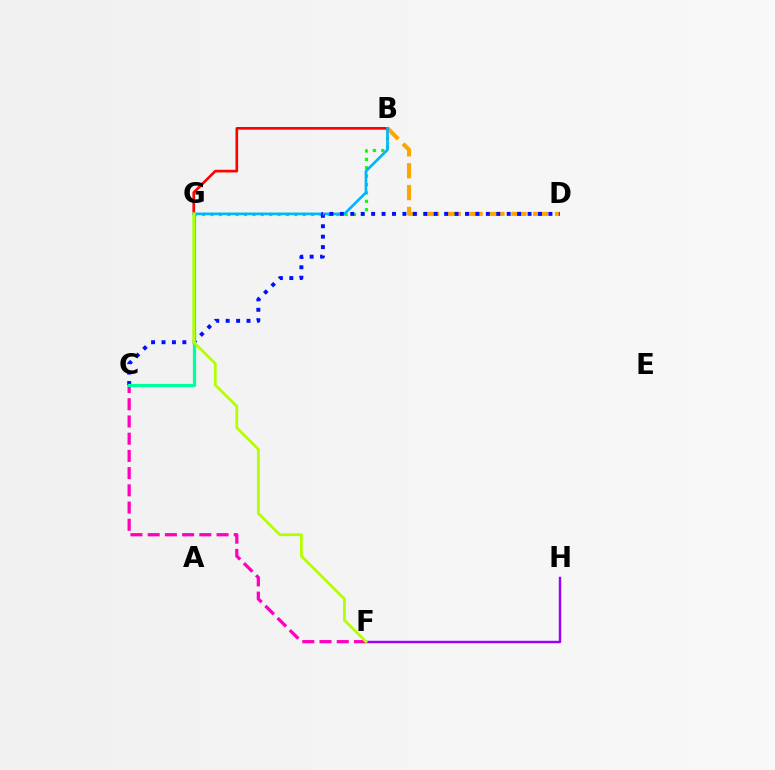{('B', 'G'): [{'color': '#08ff00', 'line_style': 'dotted', 'thickness': 2.28}, {'color': '#ff0000', 'line_style': 'solid', 'thickness': 1.91}, {'color': '#00b5ff', 'line_style': 'solid', 'thickness': 1.93}], ('B', 'D'): [{'color': '#ffa500', 'line_style': 'dashed', 'thickness': 2.97}], ('F', 'H'): [{'color': '#9b00ff', 'line_style': 'solid', 'thickness': 1.75}], ('C', 'F'): [{'color': '#ff00bd', 'line_style': 'dashed', 'thickness': 2.34}], ('C', 'D'): [{'color': '#0010ff', 'line_style': 'dotted', 'thickness': 2.83}], ('C', 'G'): [{'color': '#00ff9d', 'line_style': 'solid', 'thickness': 2.33}], ('F', 'G'): [{'color': '#b3ff00', 'line_style': 'solid', 'thickness': 2.0}]}